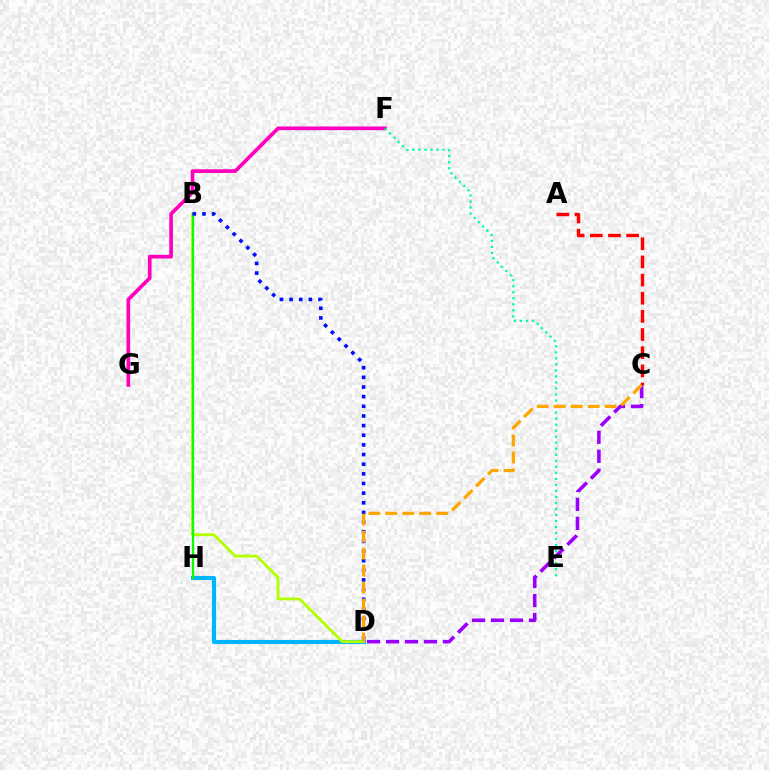{('A', 'C'): [{'color': '#ff0000', 'line_style': 'dashed', 'thickness': 2.47}], ('D', 'H'): [{'color': '#00b5ff', 'line_style': 'solid', 'thickness': 2.98}], ('F', 'G'): [{'color': '#ff00bd', 'line_style': 'solid', 'thickness': 2.66}], ('B', 'D'): [{'color': '#b3ff00', 'line_style': 'solid', 'thickness': 2.04}, {'color': '#0010ff', 'line_style': 'dotted', 'thickness': 2.62}], ('B', 'H'): [{'color': '#08ff00', 'line_style': 'solid', 'thickness': 1.64}], ('E', 'F'): [{'color': '#00ff9d', 'line_style': 'dotted', 'thickness': 1.64}], ('C', 'D'): [{'color': '#9b00ff', 'line_style': 'dashed', 'thickness': 2.58}, {'color': '#ffa500', 'line_style': 'dashed', 'thickness': 2.31}]}